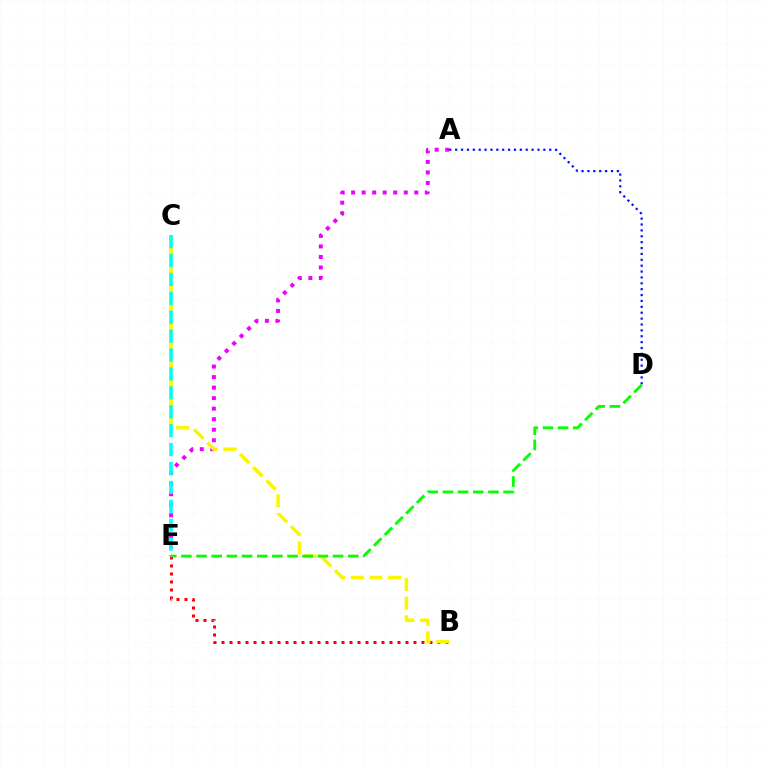{('A', 'E'): [{'color': '#ee00ff', 'line_style': 'dotted', 'thickness': 2.86}], ('B', 'E'): [{'color': '#ff0000', 'line_style': 'dotted', 'thickness': 2.17}], ('B', 'C'): [{'color': '#fcf500', 'line_style': 'dashed', 'thickness': 2.54}], ('A', 'D'): [{'color': '#0010ff', 'line_style': 'dotted', 'thickness': 1.6}], ('D', 'E'): [{'color': '#08ff00', 'line_style': 'dashed', 'thickness': 2.06}], ('C', 'E'): [{'color': '#00fff6', 'line_style': 'dashed', 'thickness': 2.57}]}